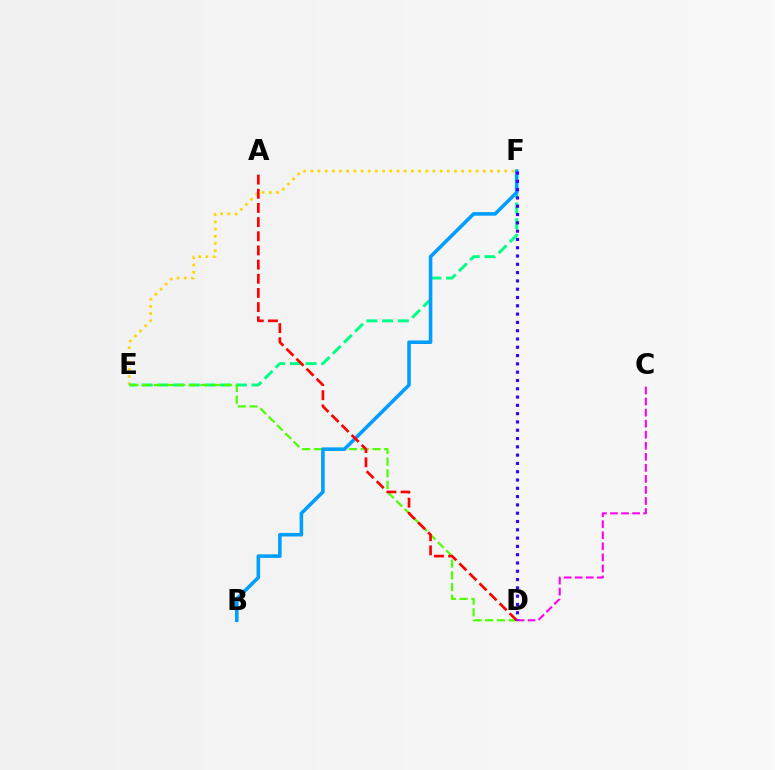{('E', 'F'): [{'color': '#ffd500', 'line_style': 'dotted', 'thickness': 1.95}, {'color': '#00ff86', 'line_style': 'dashed', 'thickness': 2.13}], ('D', 'E'): [{'color': '#4fff00', 'line_style': 'dashed', 'thickness': 1.59}], ('B', 'F'): [{'color': '#009eff', 'line_style': 'solid', 'thickness': 2.57}], ('A', 'D'): [{'color': '#ff0000', 'line_style': 'dashed', 'thickness': 1.92}], ('C', 'D'): [{'color': '#ff00ed', 'line_style': 'dashed', 'thickness': 1.5}], ('D', 'F'): [{'color': '#3700ff', 'line_style': 'dotted', 'thickness': 2.25}]}